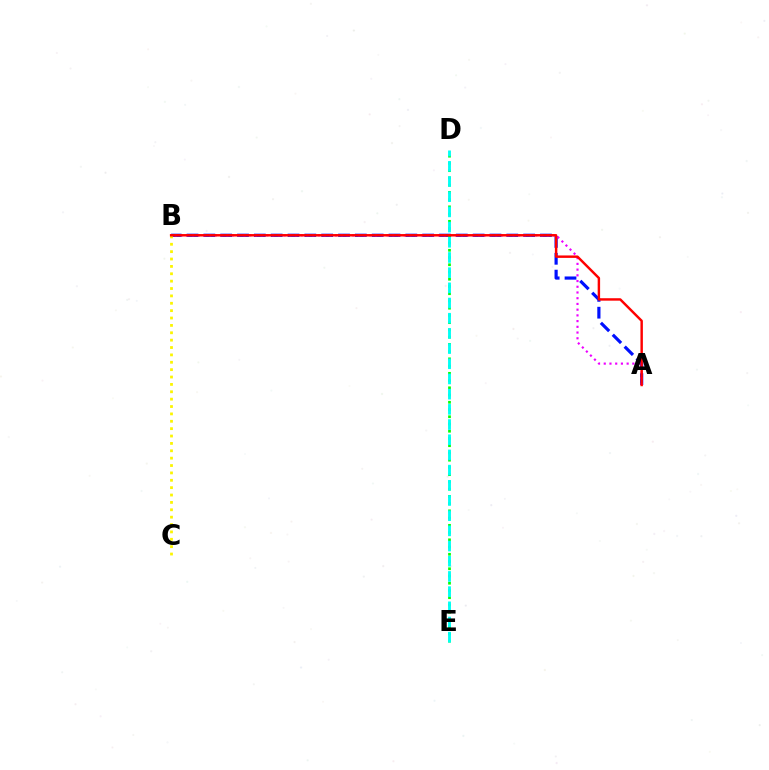{('A', 'B'): [{'color': '#0010ff', 'line_style': 'dashed', 'thickness': 2.29}, {'color': '#ee00ff', 'line_style': 'dotted', 'thickness': 1.55}, {'color': '#ff0000', 'line_style': 'solid', 'thickness': 1.76}], ('B', 'C'): [{'color': '#fcf500', 'line_style': 'dotted', 'thickness': 2.0}], ('D', 'E'): [{'color': '#08ff00', 'line_style': 'dotted', 'thickness': 1.97}, {'color': '#00fff6', 'line_style': 'dashed', 'thickness': 2.06}]}